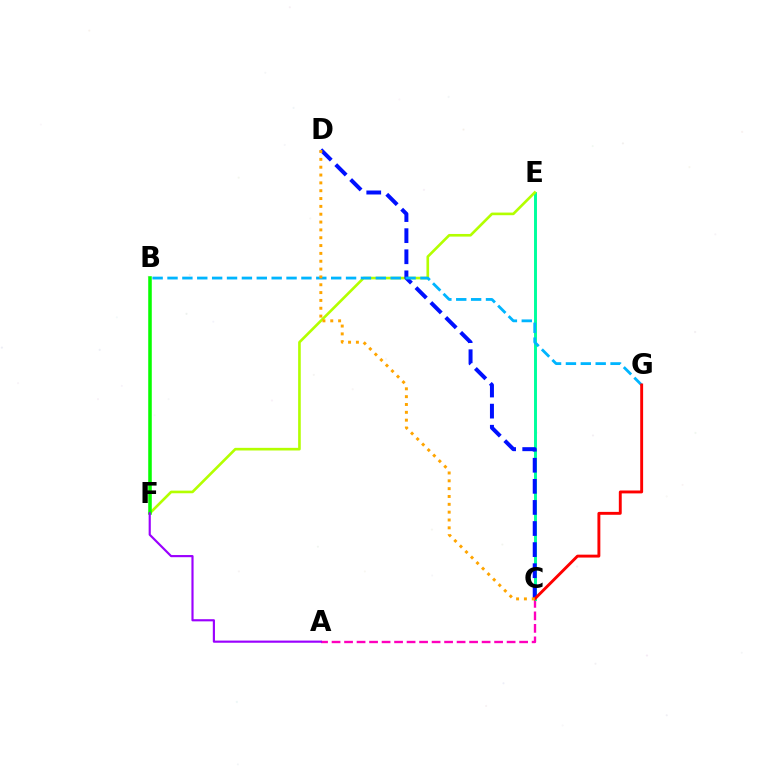{('A', 'C'): [{'color': '#ff00bd', 'line_style': 'dashed', 'thickness': 1.7}], ('C', 'E'): [{'color': '#00ff9d', 'line_style': 'solid', 'thickness': 2.12}], ('E', 'F'): [{'color': '#b3ff00', 'line_style': 'solid', 'thickness': 1.9}], ('C', 'D'): [{'color': '#0010ff', 'line_style': 'dashed', 'thickness': 2.87}, {'color': '#ffa500', 'line_style': 'dotted', 'thickness': 2.13}], ('B', 'F'): [{'color': '#08ff00', 'line_style': 'solid', 'thickness': 2.55}], ('B', 'G'): [{'color': '#00b5ff', 'line_style': 'dashed', 'thickness': 2.02}], ('C', 'G'): [{'color': '#ff0000', 'line_style': 'solid', 'thickness': 2.09}], ('A', 'F'): [{'color': '#9b00ff', 'line_style': 'solid', 'thickness': 1.55}]}